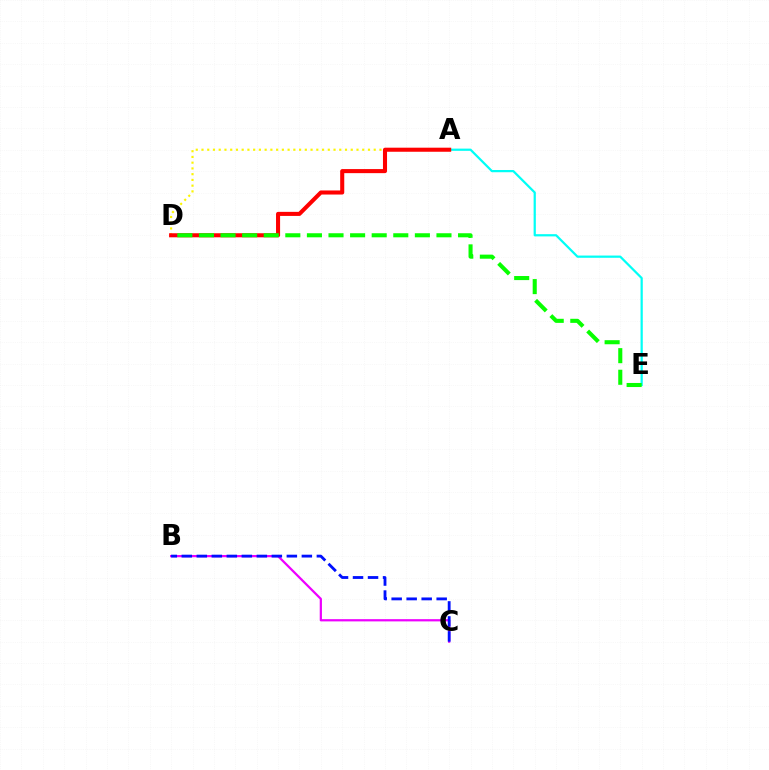{('B', 'C'): [{'color': '#ee00ff', 'line_style': 'solid', 'thickness': 1.61}, {'color': '#0010ff', 'line_style': 'dashed', 'thickness': 2.04}], ('A', 'E'): [{'color': '#00fff6', 'line_style': 'solid', 'thickness': 1.6}], ('A', 'D'): [{'color': '#fcf500', 'line_style': 'dotted', 'thickness': 1.56}, {'color': '#ff0000', 'line_style': 'solid', 'thickness': 2.93}], ('D', 'E'): [{'color': '#08ff00', 'line_style': 'dashed', 'thickness': 2.93}]}